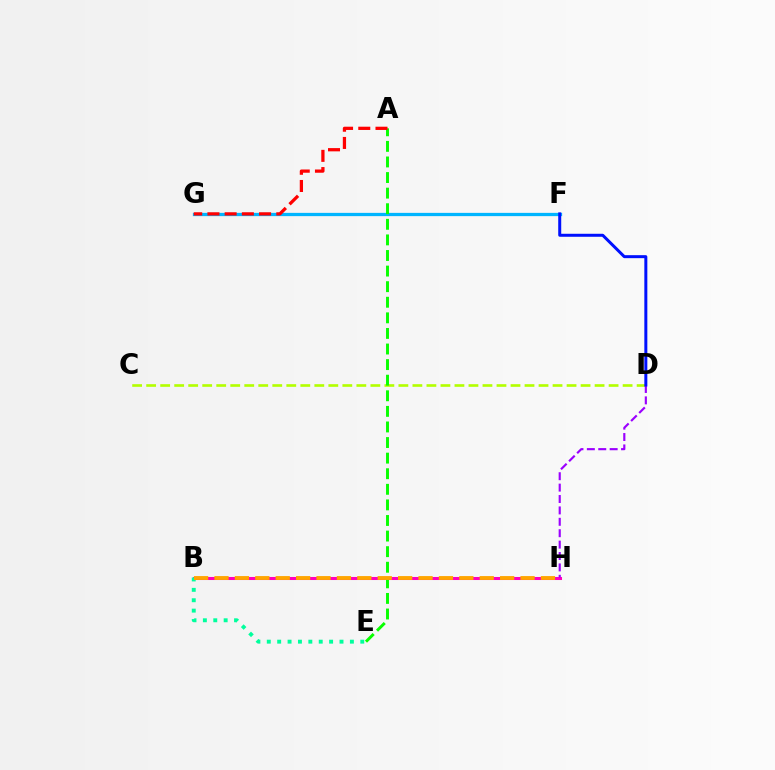{('C', 'D'): [{'color': '#b3ff00', 'line_style': 'dashed', 'thickness': 1.9}], ('B', 'H'): [{'color': '#ff00bd', 'line_style': 'solid', 'thickness': 2.2}, {'color': '#ffa500', 'line_style': 'dashed', 'thickness': 2.77}], ('B', 'E'): [{'color': '#00ff9d', 'line_style': 'dotted', 'thickness': 2.82}], ('F', 'G'): [{'color': '#00b5ff', 'line_style': 'solid', 'thickness': 2.35}], ('A', 'E'): [{'color': '#08ff00', 'line_style': 'dashed', 'thickness': 2.12}], ('A', 'G'): [{'color': '#ff0000', 'line_style': 'dashed', 'thickness': 2.34}], ('D', 'H'): [{'color': '#9b00ff', 'line_style': 'dashed', 'thickness': 1.55}], ('D', 'F'): [{'color': '#0010ff', 'line_style': 'solid', 'thickness': 2.16}]}